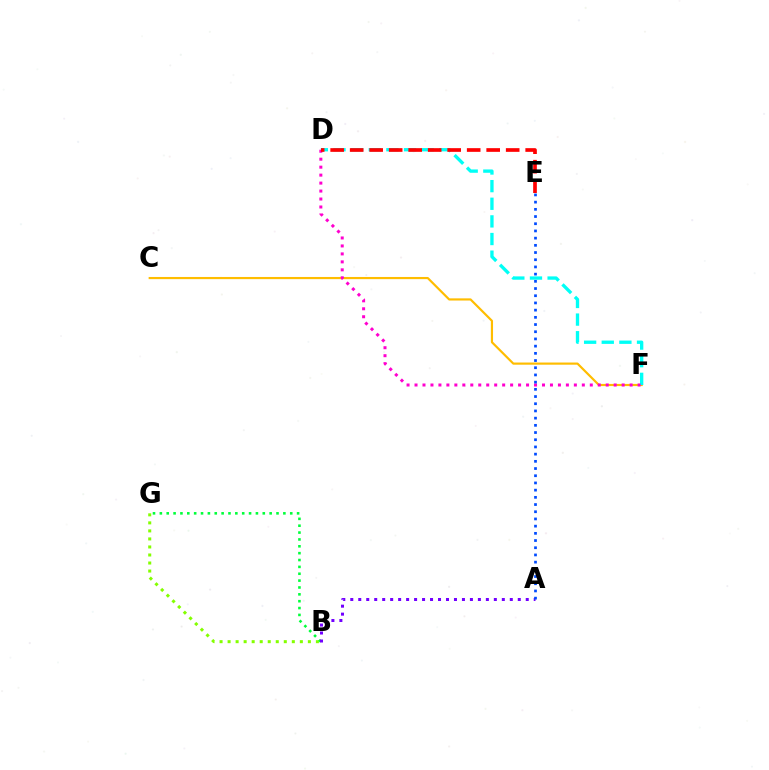{('C', 'F'): [{'color': '#ffbd00', 'line_style': 'solid', 'thickness': 1.57}], ('B', 'G'): [{'color': '#84ff00', 'line_style': 'dotted', 'thickness': 2.18}, {'color': '#00ff39', 'line_style': 'dotted', 'thickness': 1.86}], ('D', 'F'): [{'color': '#00fff6', 'line_style': 'dashed', 'thickness': 2.4}, {'color': '#ff00cf', 'line_style': 'dotted', 'thickness': 2.16}], ('D', 'E'): [{'color': '#ff0000', 'line_style': 'dashed', 'thickness': 2.65}], ('A', 'B'): [{'color': '#7200ff', 'line_style': 'dotted', 'thickness': 2.17}], ('A', 'E'): [{'color': '#004bff', 'line_style': 'dotted', 'thickness': 1.96}]}